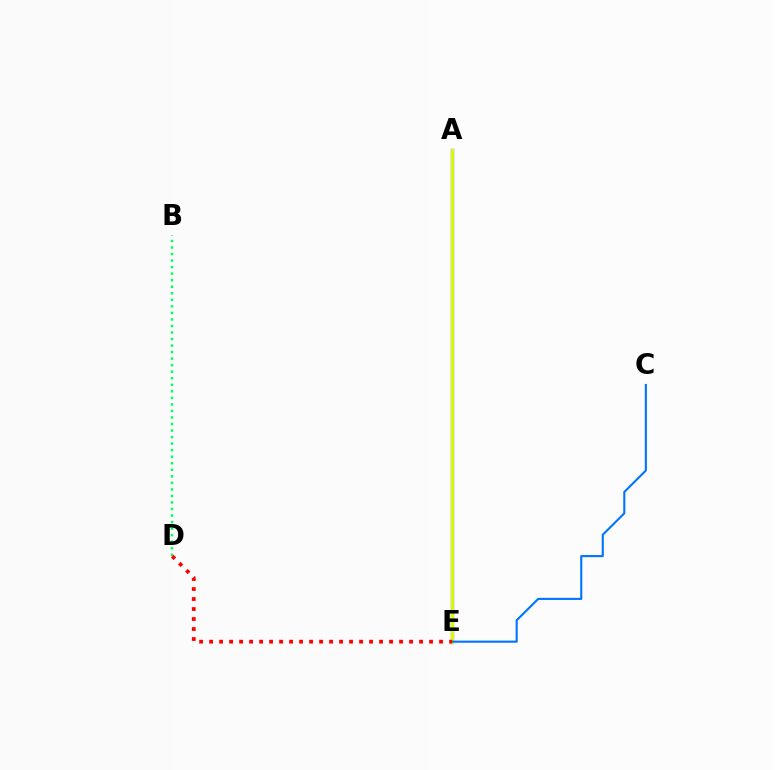{('A', 'E'): [{'color': '#b900ff', 'line_style': 'solid', 'thickness': 2.36}, {'color': '#d1ff00', 'line_style': 'solid', 'thickness': 2.18}], ('B', 'D'): [{'color': '#00ff5c', 'line_style': 'dotted', 'thickness': 1.78}], ('C', 'E'): [{'color': '#0074ff', 'line_style': 'solid', 'thickness': 1.52}], ('D', 'E'): [{'color': '#ff0000', 'line_style': 'dotted', 'thickness': 2.72}]}